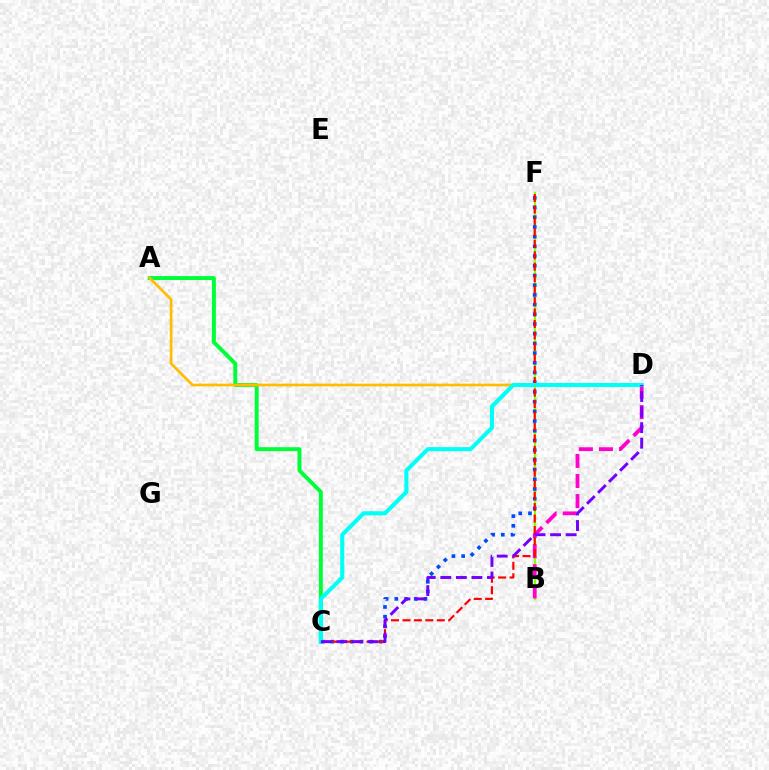{('B', 'F'): [{'color': '#84ff00', 'line_style': 'solid', 'thickness': 1.64}], ('A', 'C'): [{'color': '#00ff39', 'line_style': 'solid', 'thickness': 2.85}], ('B', 'D'): [{'color': '#ff00cf', 'line_style': 'dashed', 'thickness': 2.73}], ('A', 'D'): [{'color': '#ffbd00', 'line_style': 'solid', 'thickness': 1.93}], ('C', 'F'): [{'color': '#004bff', 'line_style': 'dotted', 'thickness': 2.64}, {'color': '#ff0000', 'line_style': 'dashed', 'thickness': 1.55}], ('C', 'D'): [{'color': '#00fff6', 'line_style': 'solid', 'thickness': 2.94}, {'color': '#7200ff', 'line_style': 'dashed', 'thickness': 2.11}]}